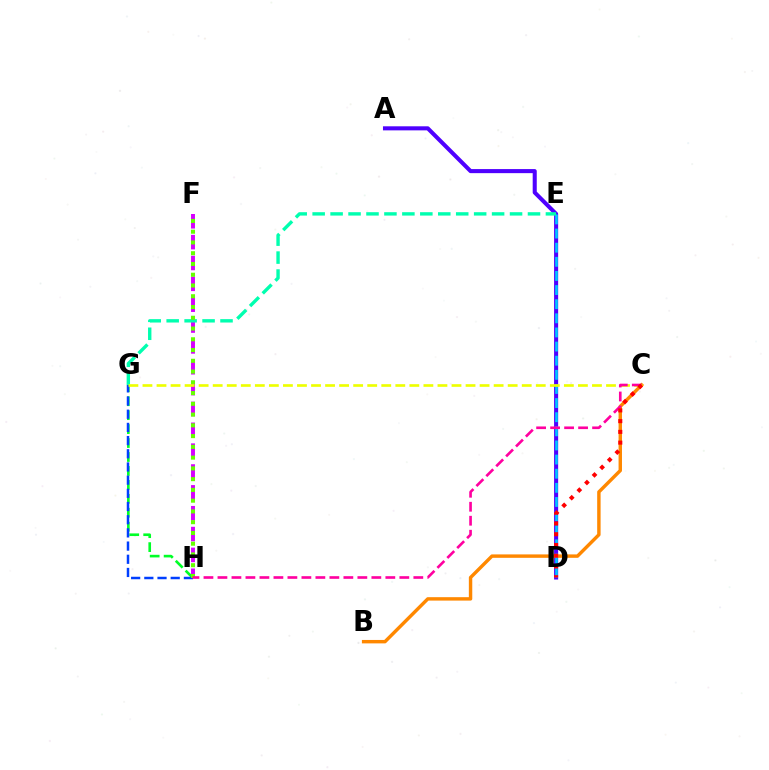{('G', 'H'): [{'color': '#00ff27', 'line_style': 'dashed', 'thickness': 1.89}, {'color': '#003fff', 'line_style': 'dashed', 'thickness': 1.79}], ('F', 'H'): [{'color': '#d600ff', 'line_style': 'dashed', 'thickness': 2.83}, {'color': '#66ff00', 'line_style': 'dotted', 'thickness': 2.92}], ('A', 'D'): [{'color': '#4f00ff', 'line_style': 'solid', 'thickness': 2.93}], ('B', 'C'): [{'color': '#ff8800', 'line_style': 'solid', 'thickness': 2.46}], ('D', 'E'): [{'color': '#00c7ff', 'line_style': 'dashed', 'thickness': 1.92}], ('E', 'G'): [{'color': '#00ffaf', 'line_style': 'dashed', 'thickness': 2.44}], ('C', 'G'): [{'color': '#eeff00', 'line_style': 'dashed', 'thickness': 1.91}], ('C', 'H'): [{'color': '#ff00a0', 'line_style': 'dashed', 'thickness': 1.9}], ('C', 'D'): [{'color': '#ff0000', 'line_style': 'dotted', 'thickness': 2.92}]}